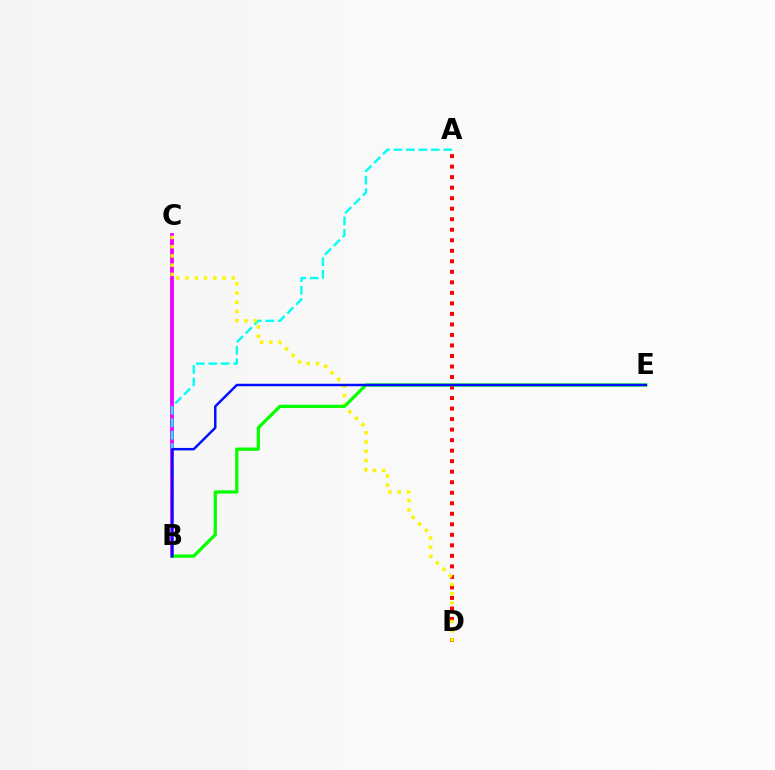{('A', 'D'): [{'color': '#ff0000', 'line_style': 'dotted', 'thickness': 2.86}], ('B', 'C'): [{'color': '#ee00ff', 'line_style': 'solid', 'thickness': 2.74}], ('A', 'B'): [{'color': '#00fff6', 'line_style': 'dashed', 'thickness': 1.69}], ('C', 'D'): [{'color': '#fcf500', 'line_style': 'dotted', 'thickness': 2.51}], ('B', 'E'): [{'color': '#08ff00', 'line_style': 'solid', 'thickness': 2.35}, {'color': '#0010ff', 'line_style': 'solid', 'thickness': 1.78}]}